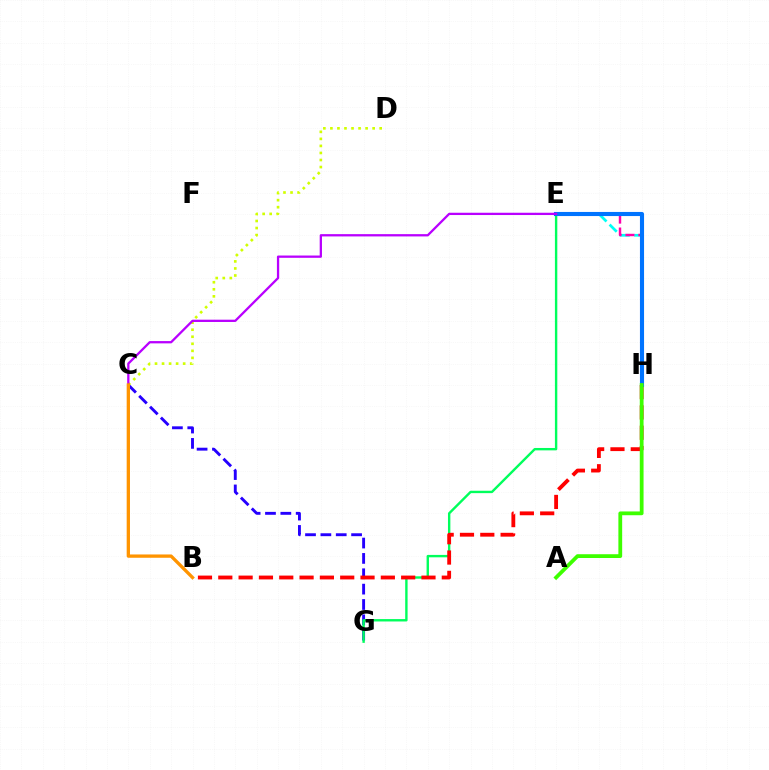{('E', 'H'): [{'color': '#00fff6', 'line_style': 'dashed', 'thickness': 1.97}, {'color': '#ff00ac', 'line_style': 'dashed', 'thickness': 1.76}, {'color': '#0074ff', 'line_style': 'solid', 'thickness': 2.95}], ('C', 'G'): [{'color': '#2500ff', 'line_style': 'dashed', 'thickness': 2.09}], ('E', 'G'): [{'color': '#00ff5c', 'line_style': 'solid', 'thickness': 1.72}], ('B', 'H'): [{'color': '#ff0000', 'line_style': 'dashed', 'thickness': 2.76}], ('C', 'D'): [{'color': '#d1ff00', 'line_style': 'dotted', 'thickness': 1.91}], ('C', 'E'): [{'color': '#b900ff', 'line_style': 'solid', 'thickness': 1.65}], ('B', 'C'): [{'color': '#ff9400', 'line_style': 'solid', 'thickness': 2.38}], ('A', 'H'): [{'color': '#3dff00', 'line_style': 'solid', 'thickness': 2.72}]}